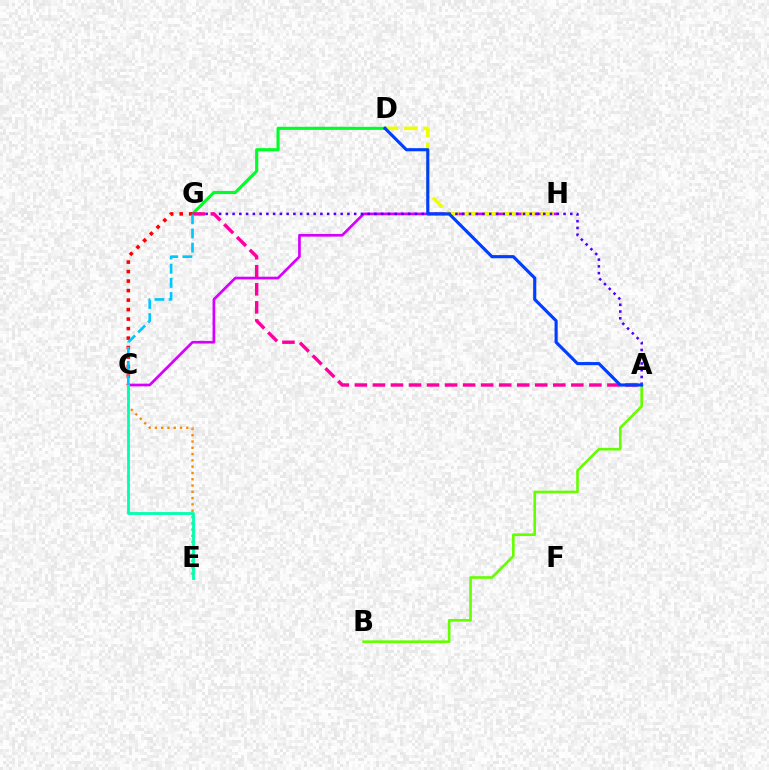{('C', 'H'): [{'color': '#d600ff', 'line_style': 'solid', 'thickness': 1.94}], ('D', 'H'): [{'color': '#eeff00', 'line_style': 'dashed', 'thickness': 2.59}], ('A', 'G'): [{'color': '#4f00ff', 'line_style': 'dotted', 'thickness': 1.84}, {'color': '#ff00a0', 'line_style': 'dashed', 'thickness': 2.45}], ('C', 'E'): [{'color': '#ff8800', 'line_style': 'dotted', 'thickness': 1.71}, {'color': '#00ffaf', 'line_style': 'solid', 'thickness': 2.02}], ('A', 'B'): [{'color': '#66ff00', 'line_style': 'solid', 'thickness': 1.9}], ('D', 'G'): [{'color': '#00ff27', 'line_style': 'solid', 'thickness': 2.25}], ('C', 'G'): [{'color': '#ff0000', 'line_style': 'dotted', 'thickness': 2.58}, {'color': '#00c7ff', 'line_style': 'dashed', 'thickness': 1.92}], ('A', 'D'): [{'color': '#003fff', 'line_style': 'solid', 'thickness': 2.25}]}